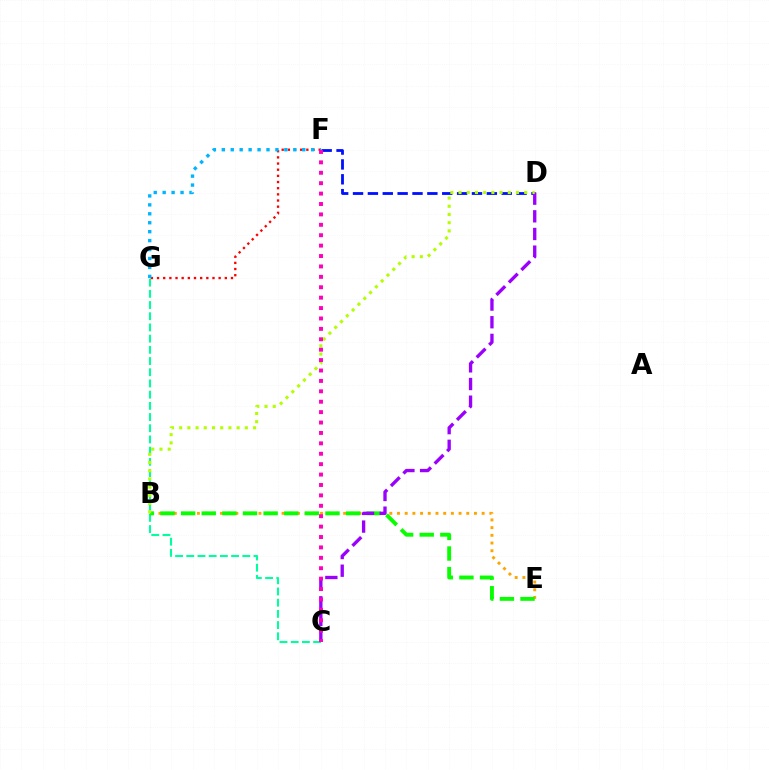{('B', 'E'): [{'color': '#ffa500', 'line_style': 'dotted', 'thickness': 2.09}, {'color': '#08ff00', 'line_style': 'dashed', 'thickness': 2.8}], ('C', 'G'): [{'color': '#00ff9d', 'line_style': 'dashed', 'thickness': 1.52}], ('F', 'G'): [{'color': '#ff0000', 'line_style': 'dotted', 'thickness': 1.67}, {'color': '#00b5ff', 'line_style': 'dotted', 'thickness': 2.43}], ('D', 'F'): [{'color': '#0010ff', 'line_style': 'dashed', 'thickness': 2.02}], ('C', 'D'): [{'color': '#9b00ff', 'line_style': 'dashed', 'thickness': 2.4}], ('B', 'D'): [{'color': '#b3ff00', 'line_style': 'dotted', 'thickness': 2.23}], ('C', 'F'): [{'color': '#ff00bd', 'line_style': 'dotted', 'thickness': 2.83}]}